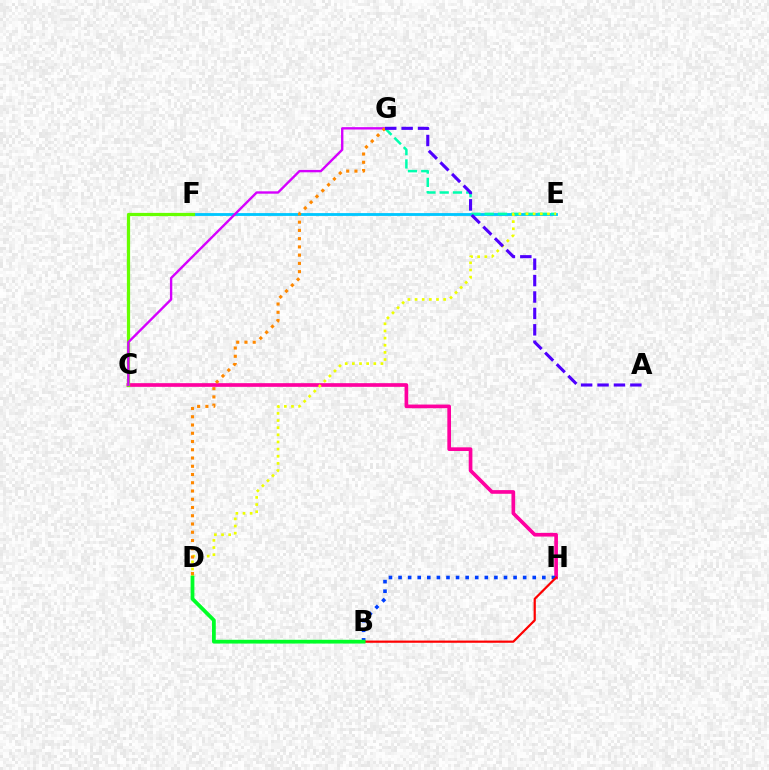{('C', 'H'): [{'color': '#ff00a0', 'line_style': 'solid', 'thickness': 2.64}], ('E', 'F'): [{'color': '#00c7ff', 'line_style': 'solid', 'thickness': 2.04}], ('E', 'G'): [{'color': '#00ffaf', 'line_style': 'dashed', 'thickness': 1.8}], ('B', 'H'): [{'color': '#003fff', 'line_style': 'dotted', 'thickness': 2.6}, {'color': '#ff0000', 'line_style': 'solid', 'thickness': 1.59}], ('C', 'F'): [{'color': '#66ff00', 'line_style': 'solid', 'thickness': 2.32}], ('C', 'G'): [{'color': '#d600ff', 'line_style': 'solid', 'thickness': 1.71}], ('D', 'E'): [{'color': '#eeff00', 'line_style': 'dotted', 'thickness': 1.94}], ('B', 'D'): [{'color': '#00ff27', 'line_style': 'solid', 'thickness': 2.71}], ('D', 'G'): [{'color': '#ff8800', 'line_style': 'dotted', 'thickness': 2.24}], ('A', 'G'): [{'color': '#4f00ff', 'line_style': 'dashed', 'thickness': 2.23}]}